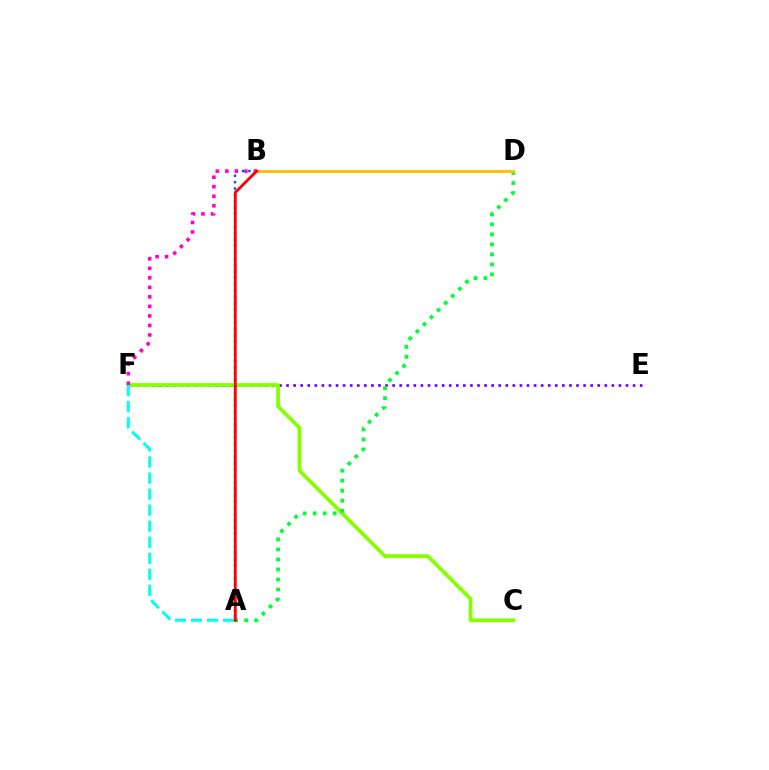{('E', 'F'): [{'color': '#7200ff', 'line_style': 'dotted', 'thickness': 1.92}], ('C', 'F'): [{'color': '#84ff00', 'line_style': 'solid', 'thickness': 2.68}], ('A', 'B'): [{'color': '#004bff', 'line_style': 'dotted', 'thickness': 1.74}, {'color': '#ff0000', 'line_style': 'solid', 'thickness': 2.05}], ('B', 'F'): [{'color': '#ff00cf', 'line_style': 'dotted', 'thickness': 2.59}], ('A', 'D'): [{'color': '#00ff39', 'line_style': 'dotted', 'thickness': 2.72}], ('B', 'D'): [{'color': '#ffbd00', 'line_style': 'solid', 'thickness': 2.01}], ('A', 'F'): [{'color': '#00fff6', 'line_style': 'dashed', 'thickness': 2.18}]}